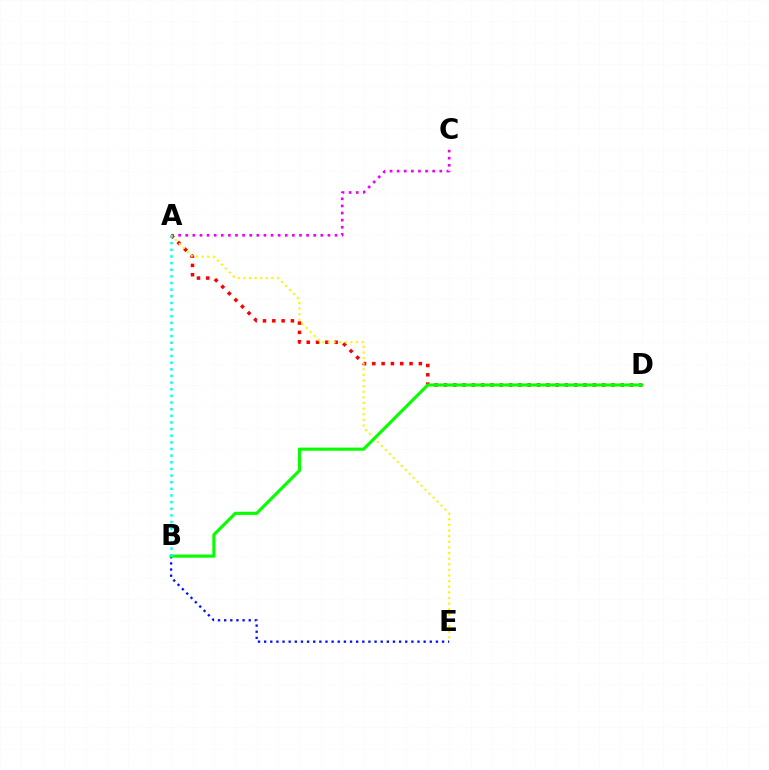{('B', 'E'): [{'color': '#0010ff', 'line_style': 'dotted', 'thickness': 1.67}], ('A', 'C'): [{'color': '#ee00ff', 'line_style': 'dotted', 'thickness': 1.93}], ('A', 'D'): [{'color': '#ff0000', 'line_style': 'dotted', 'thickness': 2.53}], ('A', 'E'): [{'color': '#fcf500', 'line_style': 'dotted', 'thickness': 1.53}], ('B', 'D'): [{'color': '#08ff00', 'line_style': 'solid', 'thickness': 2.26}], ('A', 'B'): [{'color': '#00fff6', 'line_style': 'dotted', 'thickness': 1.8}]}